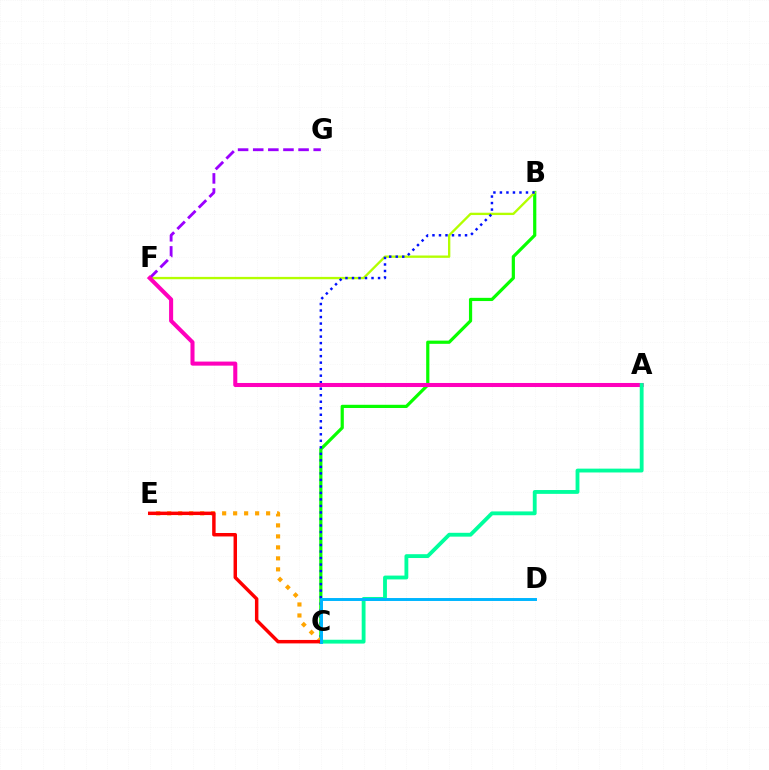{('B', 'C'): [{'color': '#08ff00', 'line_style': 'solid', 'thickness': 2.31}, {'color': '#0010ff', 'line_style': 'dotted', 'thickness': 1.77}], ('B', 'F'): [{'color': '#b3ff00', 'line_style': 'solid', 'thickness': 1.68}], ('F', 'G'): [{'color': '#9b00ff', 'line_style': 'dashed', 'thickness': 2.05}], ('A', 'F'): [{'color': '#ff00bd', 'line_style': 'solid', 'thickness': 2.92}], ('C', 'E'): [{'color': '#ffa500', 'line_style': 'dotted', 'thickness': 2.99}, {'color': '#ff0000', 'line_style': 'solid', 'thickness': 2.49}], ('A', 'C'): [{'color': '#00ff9d', 'line_style': 'solid', 'thickness': 2.76}], ('C', 'D'): [{'color': '#00b5ff', 'line_style': 'solid', 'thickness': 2.12}]}